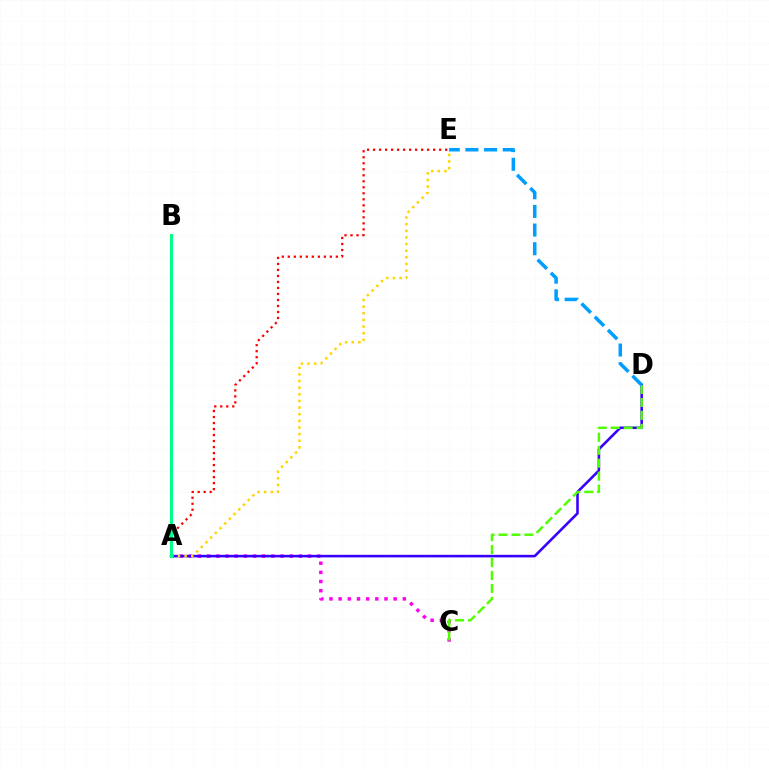{('A', 'C'): [{'color': '#ff00ed', 'line_style': 'dotted', 'thickness': 2.49}], ('A', 'D'): [{'color': '#3700ff', 'line_style': 'solid', 'thickness': 1.86}], ('C', 'D'): [{'color': '#4fff00', 'line_style': 'dashed', 'thickness': 1.76}], ('A', 'E'): [{'color': '#ffd500', 'line_style': 'dotted', 'thickness': 1.8}, {'color': '#ff0000', 'line_style': 'dotted', 'thickness': 1.63}], ('D', 'E'): [{'color': '#009eff', 'line_style': 'dashed', 'thickness': 2.53}], ('A', 'B'): [{'color': '#00ff86', 'line_style': 'solid', 'thickness': 2.18}]}